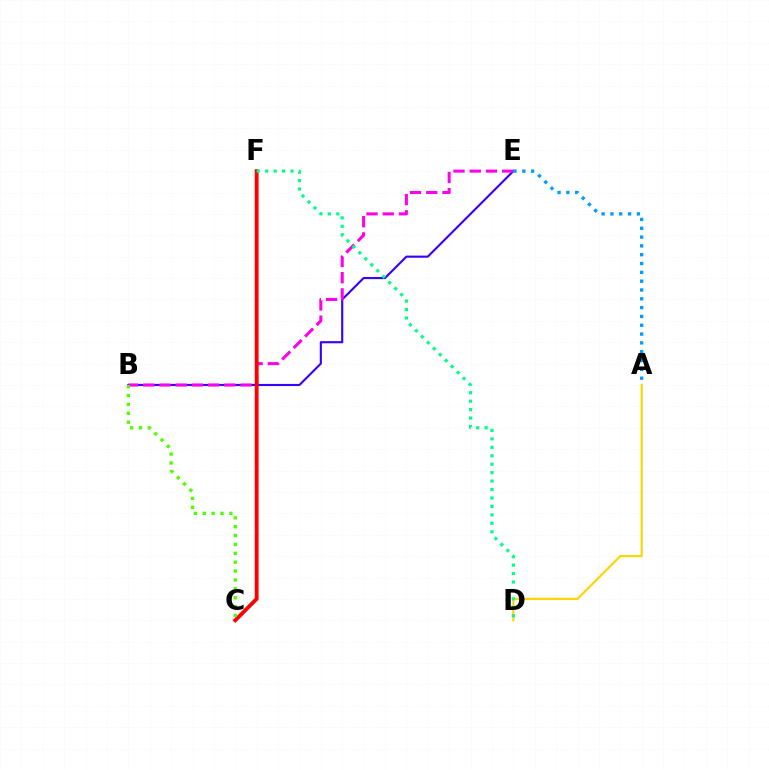{('B', 'E'): [{'color': '#3700ff', 'line_style': 'solid', 'thickness': 1.53}, {'color': '#ff00ed', 'line_style': 'dashed', 'thickness': 2.2}], ('A', 'E'): [{'color': '#009eff', 'line_style': 'dotted', 'thickness': 2.4}], ('C', 'F'): [{'color': '#ff0000', 'line_style': 'solid', 'thickness': 2.76}], ('A', 'D'): [{'color': '#ffd500', 'line_style': 'solid', 'thickness': 1.54}], ('B', 'C'): [{'color': '#4fff00', 'line_style': 'dotted', 'thickness': 2.41}], ('D', 'F'): [{'color': '#00ff86', 'line_style': 'dotted', 'thickness': 2.29}]}